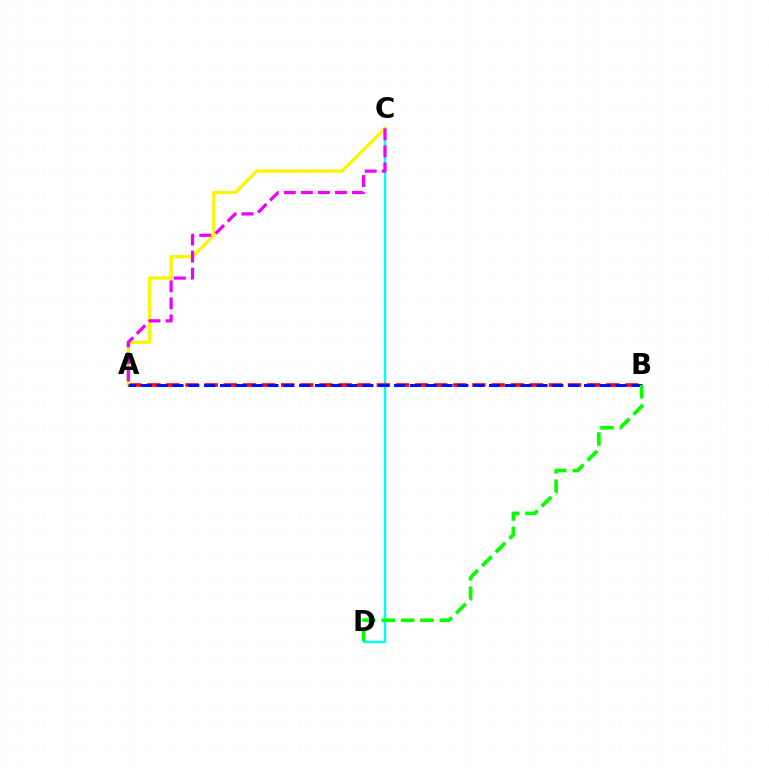{('C', 'D'): [{'color': '#00fff6', 'line_style': 'solid', 'thickness': 1.73}], ('A', 'B'): [{'color': '#ff0000', 'line_style': 'dashed', 'thickness': 2.6}, {'color': '#0010ff', 'line_style': 'dashed', 'thickness': 2.15}], ('A', 'C'): [{'color': '#fcf500', 'line_style': 'solid', 'thickness': 2.37}, {'color': '#ee00ff', 'line_style': 'dashed', 'thickness': 2.32}], ('B', 'D'): [{'color': '#08ff00', 'line_style': 'dashed', 'thickness': 2.63}]}